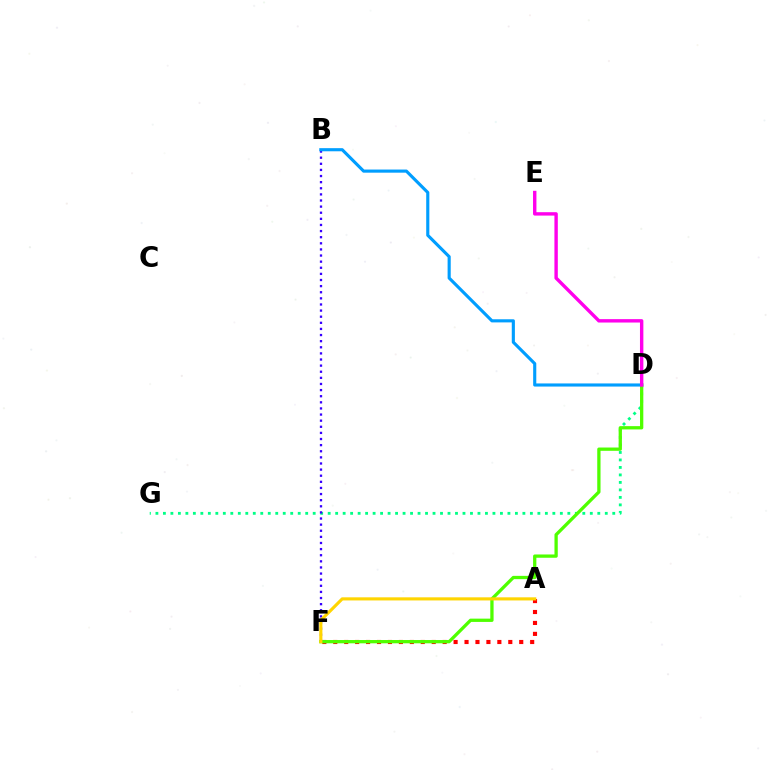{('A', 'F'): [{'color': '#ff0000', 'line_style': 'dotted', 'thickness': 2.97}, {'color': '#ffd500', 'line_style': 'solid', 'thickness': 2.25}], ('D', 'G'): [{'color': '#00ff86', 'line_style': 'dotted', 'thickness': 2.03}], ('B', 'F'): [{'color': '#3700ff', 'line_style': 'dotted', 'thickness': 1.66}], ('B', 'D'): [{'color': '#009eff', 'line_style': 'solid', 'thickness': 2.25}], ('D', 'F'): [{'color': '#4fff00', 'line_style': 'solid', 'thickness': 2.36}], ('D', 'E'): [{'color': '#ff00ed', 'line_style': 'solid', 'thickness': 2.44}]}